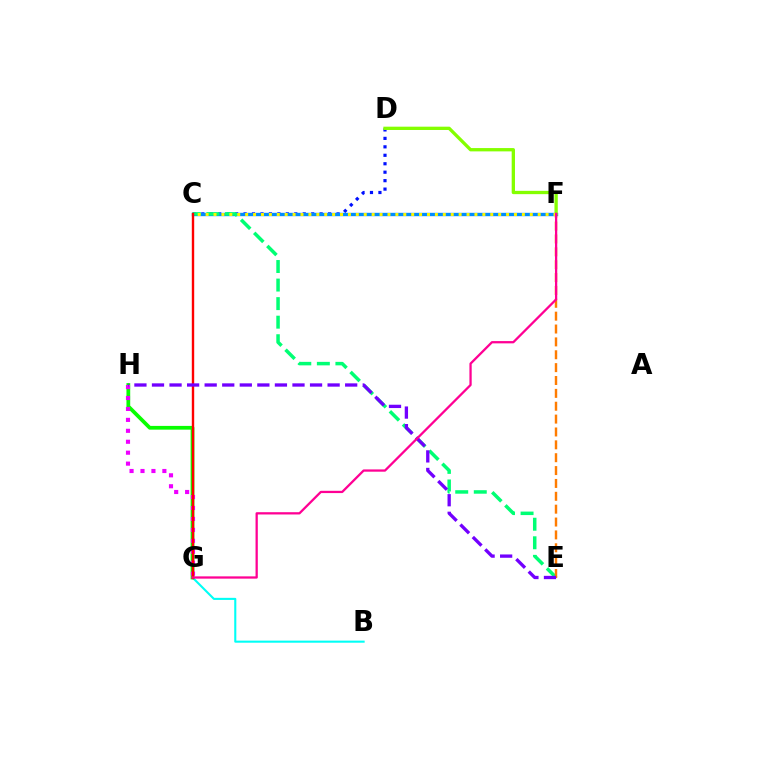{('C', 'D'): [{'color': '#0010ff', 'line_style': 'dotted', 'thickness': 2.3}], ('C', 'F'): [{'color': '#008cff', 'line_style': 'solid', 'thickness': 2.43}, {'color': '#fcf500', 'line_style': 'dotted', 'thickness': 2.15}], ('D', 'F'): [{'color': '#84ff00', 'line_style': 'solid', 'thickness': 2.38}], ('B', 'G'): [{'color': '#00fff6', 'line_style': 'solid', 'thickness': 1.51}], ('G', 'H'): [{'color': '#08ff00', 'line_style': 'solid', 'thickness': 2.7}, {'color': '#ee00ff', 'line_style': 'dotted', 'thickness': 2.97}], ('C', 'E'): [{'color': '#00ff74', 'line_style': 'dashed', 'thickness': 2.52}], ('E', 'F'): [{'color': '#ff7c00', 'line_style': 'dashed', 'thickness': 1.75}], ('C', 'G'): [{'color': '#ff0000', 'line_style': 'solid', 'thickness': 1.72}], ('E', 'H'): [{'color': '#7200ff', 'line_style': 'dashed', 'thickness': 2.39}], ('F', 'G'): [{'color': '#ff0094', 'line_style': 'solid', 'thickness': 1.64}]}